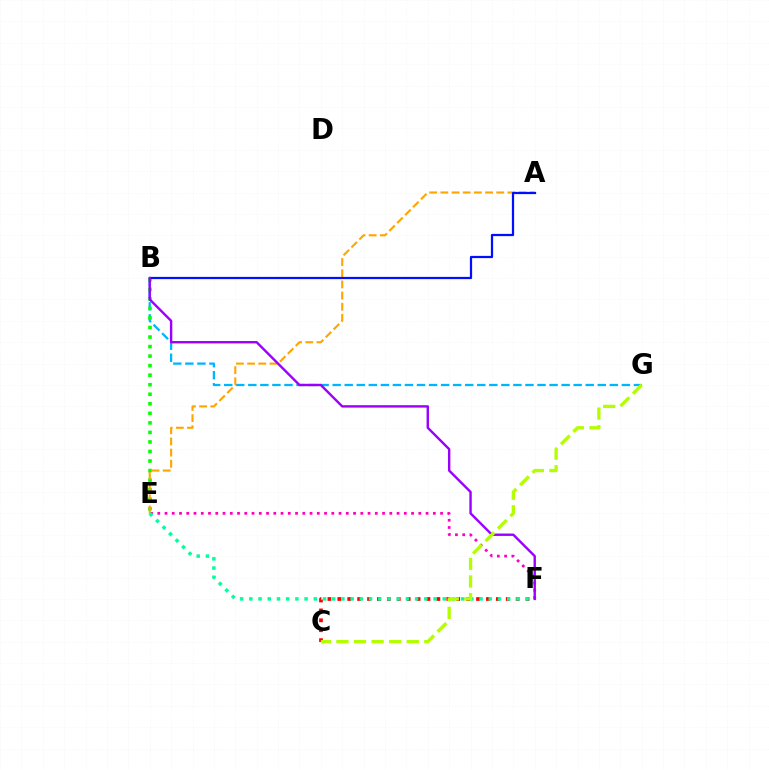{('B', 'G'): [{'color': '#00b5ff', 'line_style': 'dashed', 'thickness': 1.64}], ('B', 'E'): [{'color': '#08ff00', 'line_style': 'dotted', 'thickness': 2.59}], ('E', 'F'): [{'color': '#ff00bd', 'line_style': 'dotted', 'thickness': 1.97}, {'color': '#00ff9d', 'line_style': 'dotted', 'thickness': 2.5}], ('A', 'E'): [{'color': '#ffa500', 'line_style': 'dashed', 'thickness': 1.52}], ('A', 'B'): [{'color': '#0010ff', 'line_style': 'solid', 'thickness': 1.61}], ('C', 'F'): [{'color': '#ff0000', 'line_style': 'dotted', 'thickness': 2.69}], ('B', 'F'): [{'color': '#9b00ff', 'line_style': 'solid', 'thickness': 1.73}], ('C', 'G'): [{'color': '#b3ff00', 'line_style': 'dashed', 'thickness': 2.39}]}